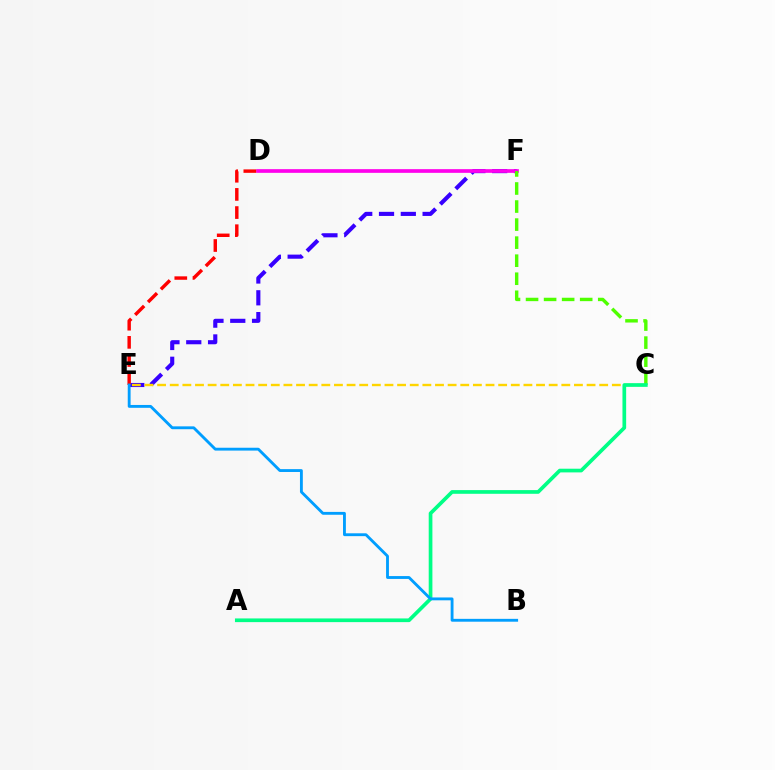{('E', 'F'): [{'color': '#3700ff', 'line_style': 'dashed', 'thickness': 2.96}], ('C', 'E'): [{'color': '#ffd500', 'line_style': 'dashed', 'thickness': 1.72}], ('D', 'F'): [{'color': '#ff00ed', 'line_style': 'solid', 'thickness': 2.65}], ('C', 'F'): [{'color': '#4fff00', 'line_style': 'dashed', 'thickness': 2.45}], ('D', 'E'): [{'color': '#ff0000', 'line_style': 'dashed', 'thickness': 2.47}], ('A', 'C'): [{'color': '#00ff86', 'line_style': 'solid', 'thickness': 2.66}], ('B', 'E'): [{'color': '#009eff', 'line_style': 'solid', 'thickness': 2.05}]}